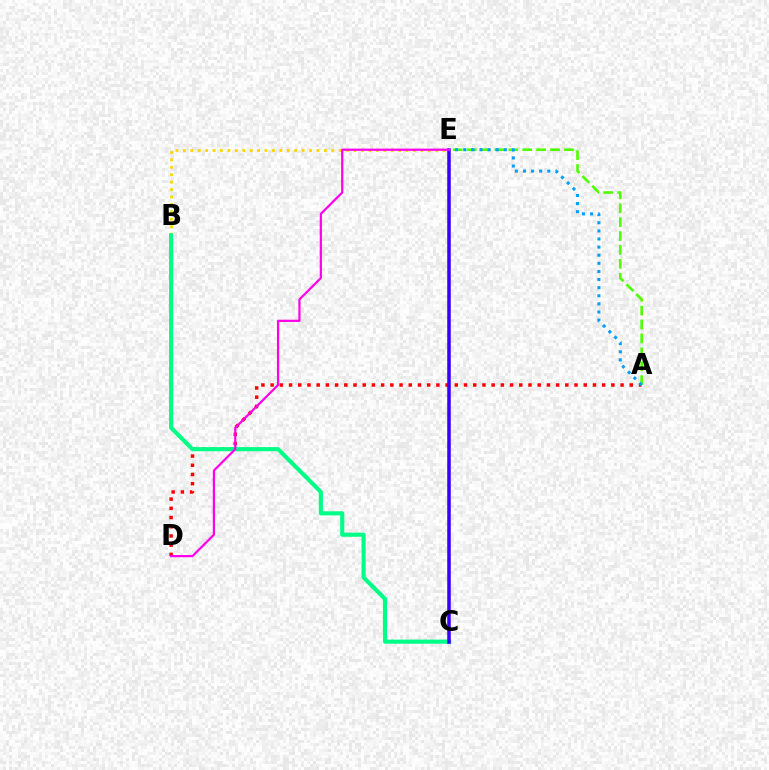{('A', 'D'): [{'color': '#ff0000', 'line_style': 'dotted', 'thickness': 2.5}], ('A', 'E'): [{'color': '#4fff00', 'line_style': 'dashed', 'thickness': 1.89}, {'color': '#009eff', 'line_style': 'dotted', 'thickness': 2.2}], ('B', 'E'): [{'color': '#ffd500', 'line_style': 'dotted', 'thickness': 2.02}], ('B', 'C'): [{'color': '#00ff86', 'line_style': 'solid', 'thickness': 2.97}], ('C', 'E'): [{'color': '#3700ff', 'line_style': 'solid', 'thickness': 2.54}], ('D', 'E'): [{'color': '#ff00ed', 'line_style': 'solid', 'thickness': 1.6}]}